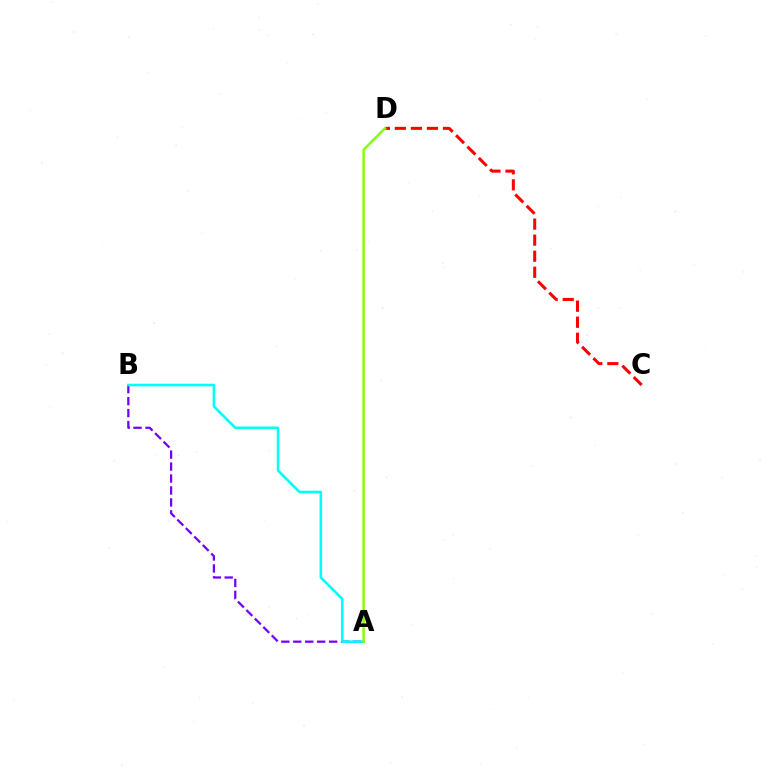{('C', 'D'): [{'color': '#ff0000', 'line_style': 'dashed', 'thickness': 2.18}], ('A', 'B'): [{'color': '#7200ff', 'line_style': 'dashed', 'thickness': 1.62}, {'color': '#00fff6', 'line_style': 'solid', 'thickness': 1.85}], ('A', 'D'): [{'color': '#84ff00', 'line_style': 'solid', 'thickness': 1.78}]}